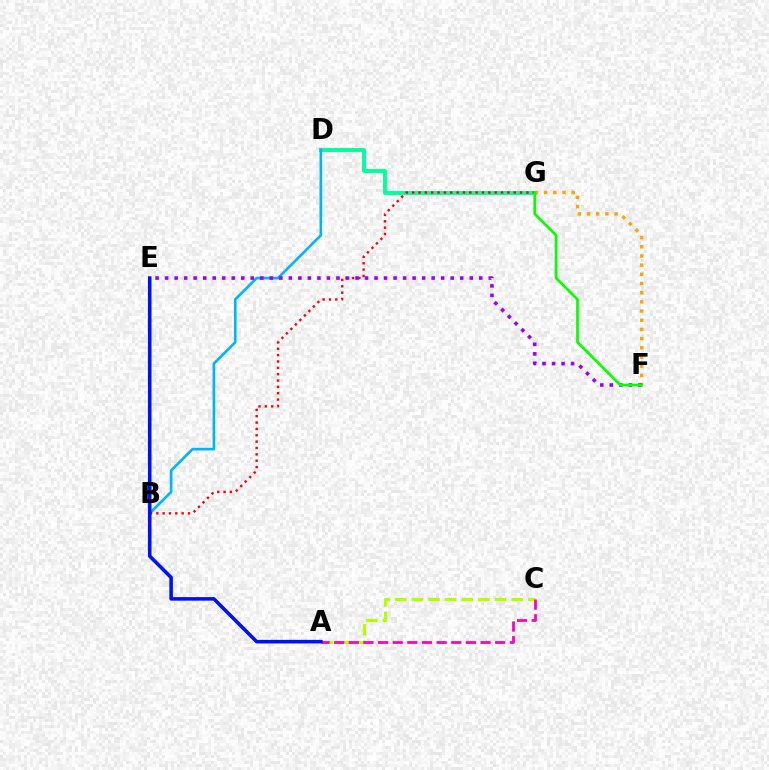{('D', 'G'): [{'color': '#00ff9d', 'line_style': 'solid', 'thickness': 2.82}], ('B', 'D'): [{'color': '#00b5ff', 'line_style': 'solid', 'thickness': 1.9}], ('F', 'G'): [{'color': '#ffa500', 'line_style': 'dotted', 'thickness': 2.5}, {'color': '#08ff00', 'line_style': 'solid', 'thickness': 1.94}], ('A', 'C'): [{'color': '#b3ff00', 'line_style': 'dashed', 'thickness': 2.26}, {'color': '#ff00bd', 'line_style': 'dashed', 'thickness': 1.99}], ('B', 'G'): [{'color': '#ff0000', 'line_style': 'dotted', 'thickness': 1.72}], ('A', 'E'): [{'color': '#0010ff', 'line_style': 'solid', 'thickness': 2.57}], ('E', 'F'): [{'color': '#9b00ff', 'line_style': 'dotted', 'thickness': 2.59}]}